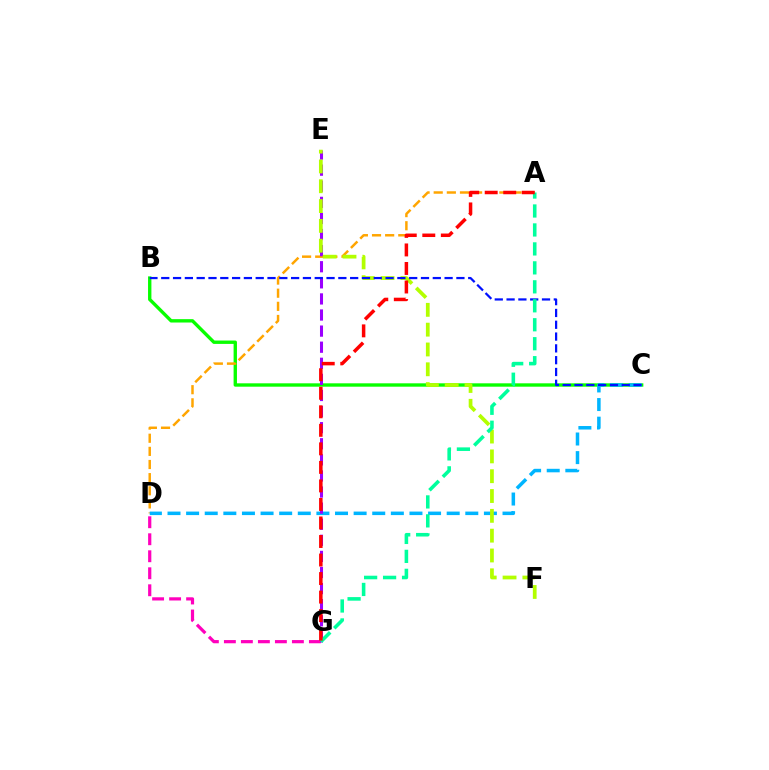{('D', 'G'): [{'color': '#ff00bd', 'line_style': 'dashed', 'thickness': 2.31}], ('B', 'C'): [{'color': '#08ff00', 'line_style': 'solid', 'thickness': 2.43}, {'color': '#0010ff', 'line_style': 'dashed', 'thickness': 1.6}], ('A', 'D'): [{'color': '#ffa500', 'line_style': 'dashed', 'thickness': 1.78}], ('C', 'D'): [{'color': '#00b5ff', 'line_style': 'dashed', 'thickness': 2.53}], ('E', 'G'): [{'color': '#9b00ff', 'line_style': 'dashed', 'thickness': 2.19}], ('E', 'F'): [{'color': '#b3ff00', 'line_style': 'dashed', 'thickness': 2.69}], ('A', 'G'): [{'color': '#00ff9d', 'line_style': 'dashed', 'thickness': 2.58}, {'color': '#ff0000', 'line_style': 'dashed', 'thickness': 2.52}]}